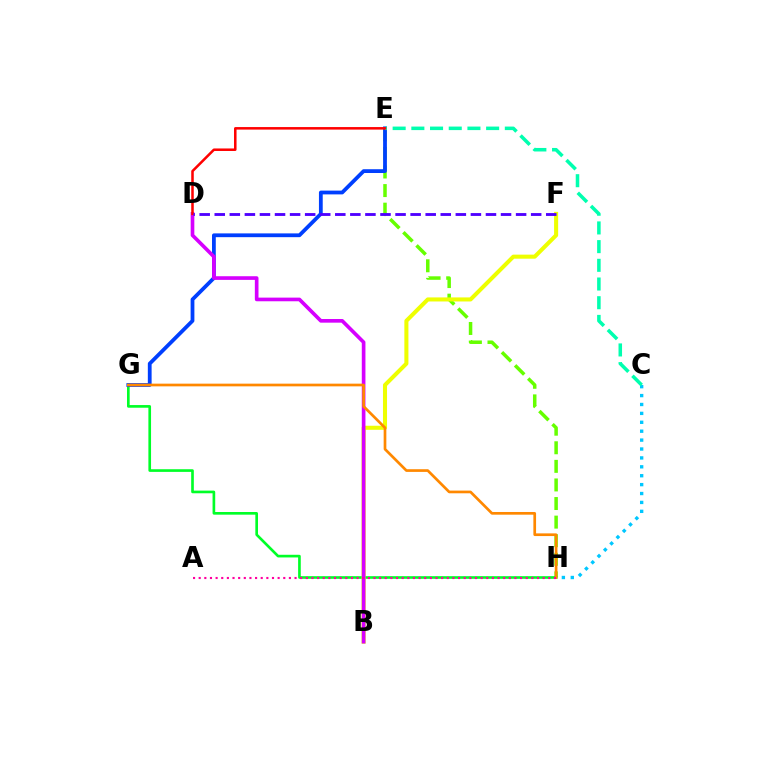{('E', 'H'): [{'color': '#66ff00', 'line_style': 'dashed', 'thickness': 2.52}], ('G', 'H'): [{'color': '#00ff27', 'line_style': 'solid', 'thickness': 1.92}, {'color': '#ff8800', 'line_style': 'solid', 'thickness': 1.94}], ('E', 'G'): [{'color': '#003fff', 'line_style': 'solid', 'thickness': 2.72}], ('B', 'F'): [{'color': '#eeff00', 'line_style': 'solid', 'thickness': 2.92}], ('B', 'D'): [{'color': '#d600ff', 'line_style': 'solid', 'thickness': 2.63}], ('C', 'H'): [{'color': '#00c7ff', 'line_style': 'dotted', 'thickness': 2.42}], ('C', 'E'): [{'color': '#00ffaf', 'line_style': 'dashed', 'thickness': 2.54}], ('D', 'E'): [{'color': '#ff0000', 'line_style': 'solid', 'thickness': 1.82}], ('D', 'F'): [{'color': '#4f00ff', 'line_style': 'dashed', 'thickness': 2.05}], ('A', 'H'): [{'color': '#ff00a0', 'line_style': 'dotted', 'thickness': 1.53}]}